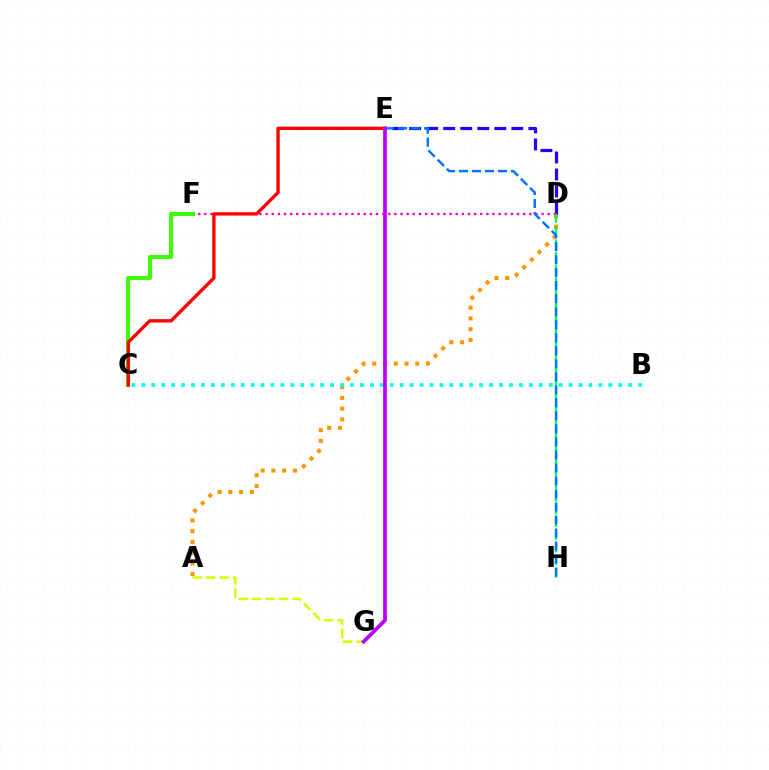{('A', 'D'): [{'color': '#ff9400', 'line_style': 'dotted', 'thickness': 2.92}], ('B', 'C'): [{'color': '#00fff6', 'line_style': 'dotted', 'thickness': 2.7}], ('D', 'E'): [{'color': '#2500ff', 'line_style': 'dashed', 'thickness': 2.31}], ('D', 'F'): [{'color': '#ff00ac', 'line_style': 'dotted', 'thickness': 1.67}], ('D', 'H'): [{'color': '#00ff5c', 'line_style': 'dashed', 'thickness': 1.72}], ('C', 'F'): [{'color': '#3dff00', 'line_style': 'solid', 'thickness': 2.93}], ('E', 'H'): [{'color': '#0074ff', 'line_style': 'dashed', 'thickness': 1.77}], ('C', 'E'): [{'color': '#ff0000', 'line_style': 'solid', 'thickness': 2.41}], ('A', 'G'): [{'color': '#d1ff00', 'line_style': 'dashed', 'thickness': 1.83}], ('E', 'G'): [{'color': '#b900ff', 'line_style': 'solid', 'thickness': 2.67}]}